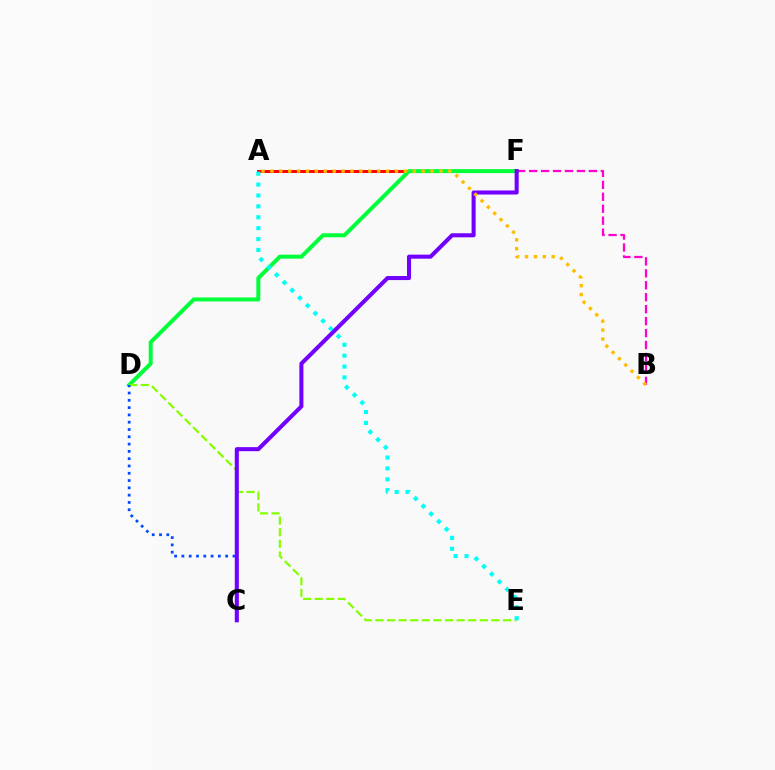{('A', 'F'): [{'color': '#ff0000', 'line_style': 'solid', 'thickness': 2.13}], ('D', 'F'): [{'color': '#00ff39', 'line_style': 'solid', 'thickness': 2.87}], ('D', 'E'): [{'color': '#84ff00', 'line_style': 'dashed', 'thickness': 1.58}], ('B', 'F'): [{'color': '#ff00cf', 'line_style': 'dashed', 'thickness': 1.62}], ('C', 'D'): [{'color': '#004bff', 'line_style': 'dotted', 'thickness': 1.98}], ('C', 'F'): [{'color': '#7200ff', 'line_style': 'solid', 'thickness': 2.92}], ('A', 'B'): [{'color': '#ffbd00', 'line_style': 'dotted', 'thickness': 2.42}], ('A', 'E'): [{'color': '#00fff6', 'line_style': 'dotted', 'thickness': 2.96}]}